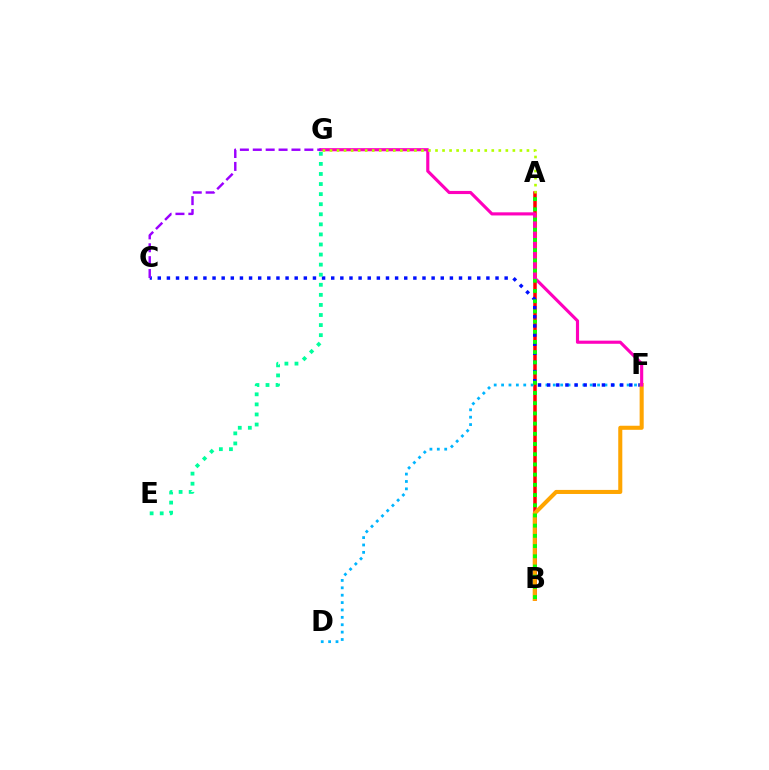{('A', 'B'): [{'color': '#ff0000', 'line_style': 'solid', 'thickness': 2.54}, {'color': '#08ff00', 'line_style': 'dotted', 'thickness': 2.77}], ('D', 'F'): [{'color': '#00b5ff', 'line_style': 'dotted', 'thickness': 2.01}], ('C', 'F'): [{'color': '#0010ff', 'line_style': 'dotted', 'thickness': 2.48}], ('B', 'F'): [{'color': '#ffa500', 'line_style': 'solid', 'thickness': 2.93}], ('F', 'G'): [{'color': '#ff00bd', 'line_style': 'solid', 'thickness': 2.25}], ('C', 'G'): [{'color': '#9b00ff', 'line_style': 'dashed', 'thickness': 1.75}], ('A', 'G'): [{'color': '#b3ff00', 'line_style': 'dotted', 'thickness': 1.91}], ('E', 'G'): [{'color': '#00ff9d', 'line_style': 'dotted', 'thickness': 2.74}]}